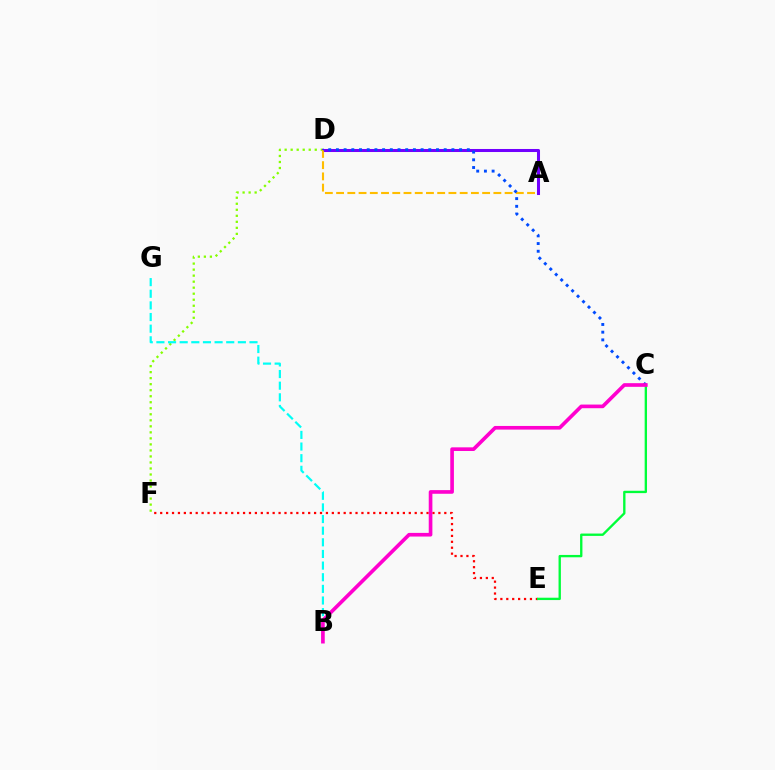{('D', 'F'): [{'color': '#84ff00', 'line_style': 'dotted', 'thickness': 1.64}], ('A', 'D'): [{'color': '#7200ff', 'line_style': 'solid', 'thickness': 2.19}, {'color': '#ffbd00', 'line_style': 'dashed', 'thickness': 1.53}], ('B', 'G'): [{'color': '#00fff6', 'line_style': 'dashed', 'thickness': 1.58}], ('C', 'D'): [{'color': '#004bff', 'line_style': 'dotted', 'thickness': 2.09}], ('E', 'F'): [{'color': '#ff0000', 'line_style': 'dotted', 'thickness': 1.61}], ('C', 'E'): [{'color': '#00ff39', 'line_style': 'solid', 'thickness': 1.69}], ('B', 'C'): [{'color': '#ff00cf', 'line_style': 'solid', 'thickness': 2.63}]}